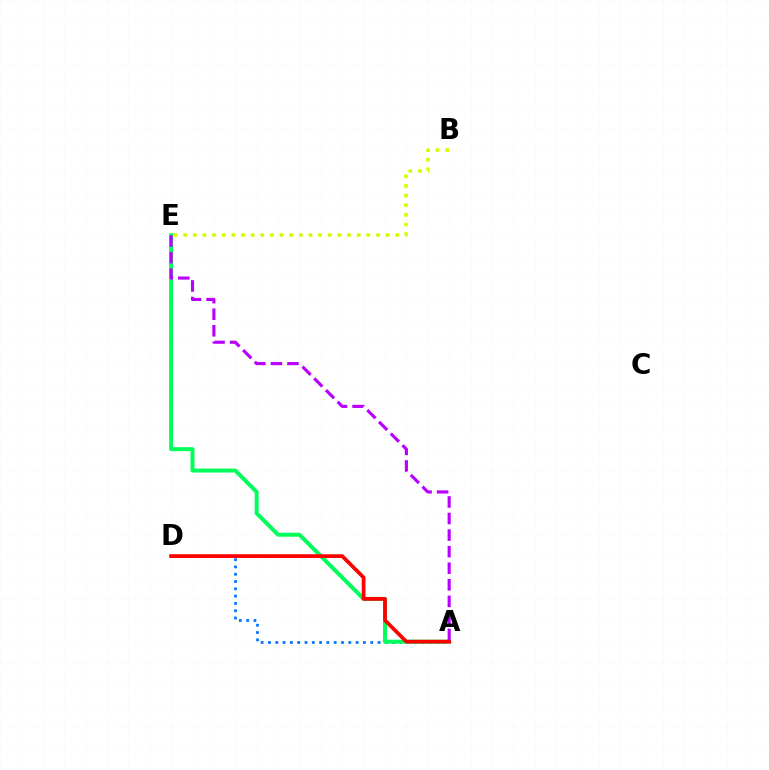{('A', 'D'): [{'color': '#0074ff', 'line_style': 'dotted', 'thickness': 1.98}, {'color': '#ff0000', 'line_style': 'solid', 'thickness': 2.68}], ('A', 'E'): [{'color': '#00ff5c', 'line_style': 'solid', 'thickness': 2.87}, {'color': '#b900ff', 'line_style': 'dashed', 'thickness': 2.25}], ('B', 'E'): [{'color': '#d1ff00', 'line_style': 'dotted', 'thickness': 2.62}]}